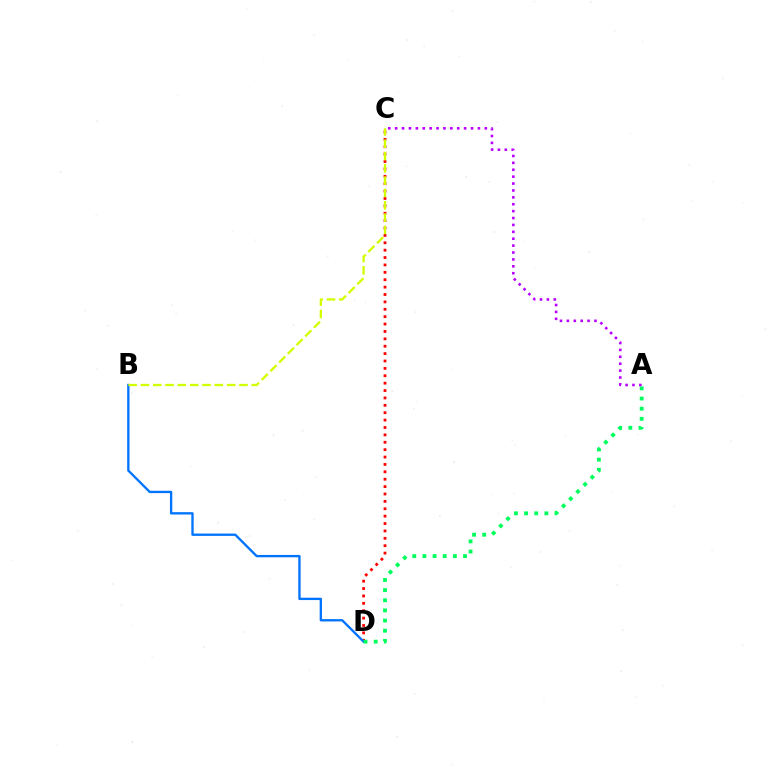{('C', 'D'): [{'color': '#ff0000', 'line_style': 'dotted', 'thickness': 2.01}], ('B', 'D'): [{'color': '#0074ff', 'line_style': 'solid', 'thickness': 1.68}], ('A', 'D'): [{'color': '#00ff5c', 'line_style': 'dotted', 'thickness': 2.76}], ('B', 'C'): [{'color': '#d1ff00', 'line_style': 'dashed', 'thickness': 1.67}], ('A', 'C'): [{'color': '#b900ff', 'line_style': 'dotted', 'thickness': 1.87}]}